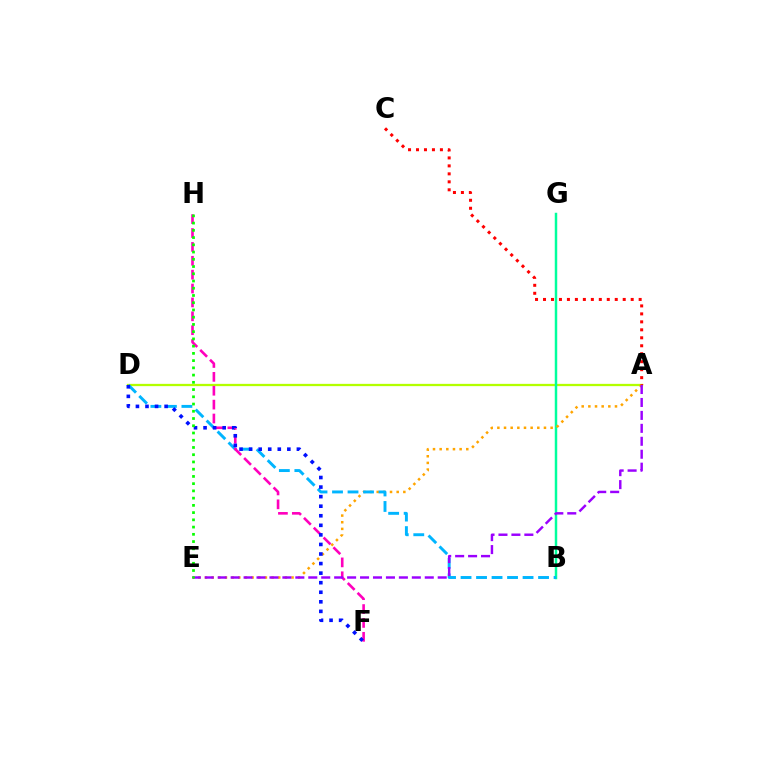{('A', 'D'): [{'color': '#b3ff00', 'line_style': 'solid', 'thickness': 1.64}], ('B', 'G'): [{'color': '#00ff9d', 'line_style': 'solid', 'thickness': 1.78}], ('A', 'C'): [{'color': '#ff0000', 'line_style': 'dotted', 'thickness': 2.17}], ('A', 'E'): [{'color': '#ffa500', 'line_style': 'dotted', 'thickness': 1.81}, {'color': '#9b00ff', 'line_style': 'dashed', 'thickness': 1.76}], ('B', 'D'): [{'color': '#00b5ff', 'line_style': 'dashed', 'thickness': 2.11}], ('F', 'H'): [{'color': '#ff00bd', 'line_style': 'dashed', 'thickness': 1.89}], ('D', 'F'): [{'color': '#0010ff', 'line_style': 'dotted', 'thickness': 2.6}], ('E', 'H'): [{'color': '#08ff00', 'line_style': 'dotted', 'thickness': 1.97}]}